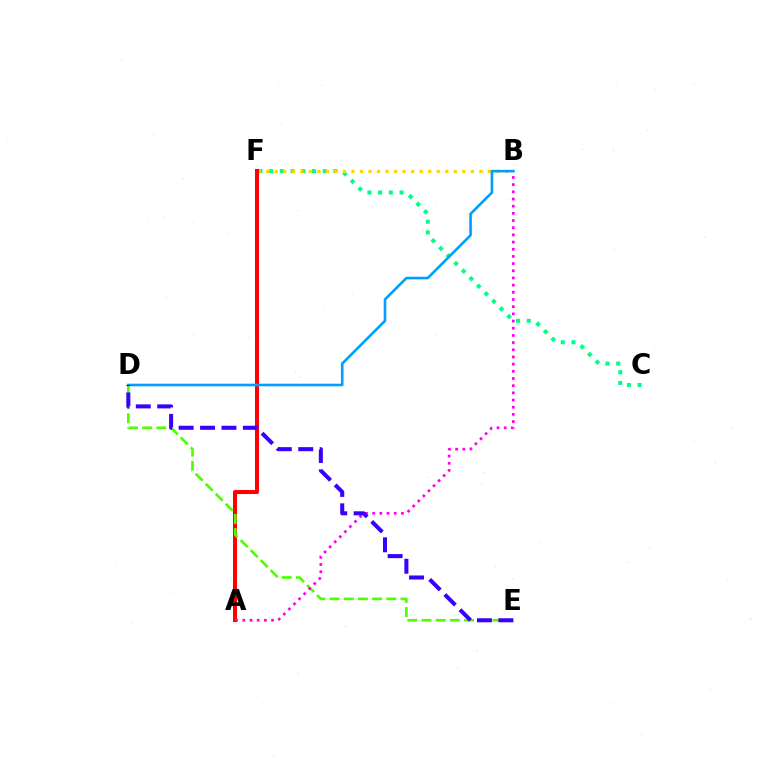{('C', 'F'): [{'color': '#00ff86', 'line_style': 'dotted', 'thickness': 2.91}], ('B', 'F'): [{'color': '#ffd500', 'line_style': 'dotted', 'thickness': 2.32}], ('A', 'F'): [{'color': '#ff0000', 'line_style': 'solid', 'thickness': 2.91}], ('D', 'E'): [{'color': '#4fff00', 'line_style': 'dashed', 'thickness': 1.92}, {'color': '#3700ff', 'line_style': 'dashed', 'thickness': 2.91}], ('A', 'B'): [{'color': '#ff00ed', 'line_style': 'dotted', 'thickness': 1.95}], ('B', 'D'): [{'color': '#009eff', 'line_style': 'solid', 'thickness': 1.87}]}